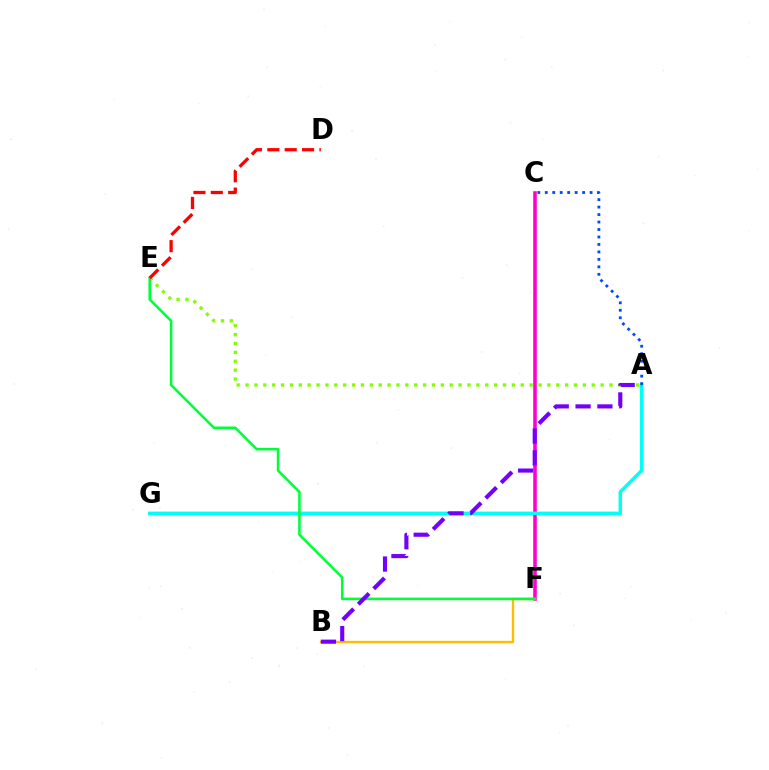{('C', 'F'): [{'color': '#ff00cf', 'line_style': 'solid', 'thickness': 2.58}], ('B', 'F'): [{'color': '#ffbd00', 'line_style': 'solid', 'thickness': 1.72}], ('A', 'E'): [{'color': '#84ff00', 'line_style': 'dotted', 'thickness': 2.41}], ('A', 'G'): [{'color': '#00fff6', 'line_style': 'solid', 'thickness': 2.5}], ('E', 'F'): [{'color': '#00ff39', 'line_style': 'solid', 'thickness': 1.85}], ('A', 'C'): [{'color': '#004bff', 'line_style': 'dotted', 'thickness': 2.03}], ('D', 'E'): [{'color': '#ff0000', 'line_style': 'dashed', 'thickness': 2.36}], ('A', 'B'): [{'color': '#7200ff', 'line_style': 'dashed', 'thickness': 2.97}]}